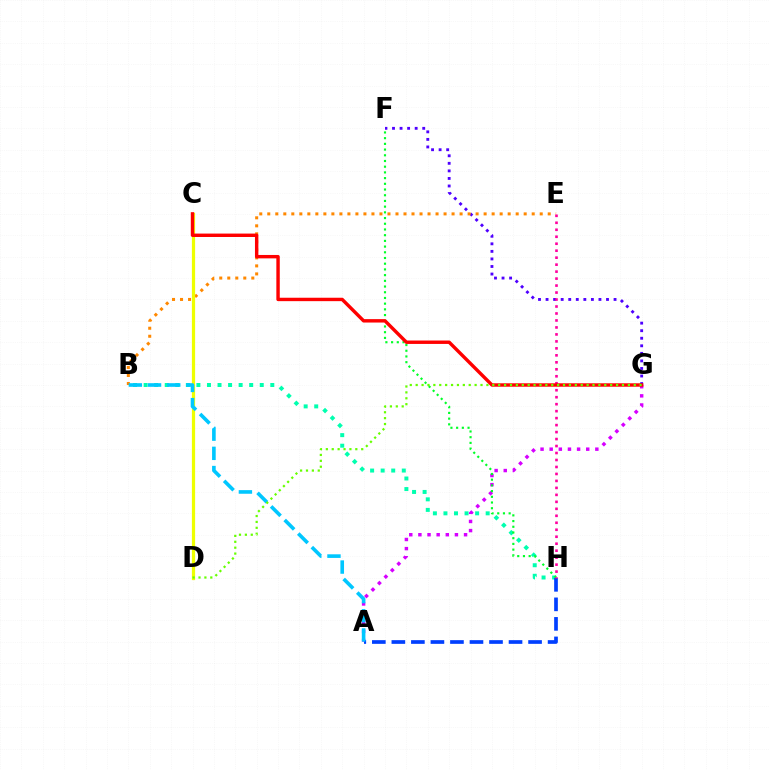{('F', 'G'): [{'color': '#4f00ff', 'line_style': 'dotted', 'thickness': 2.05}], ('A', 'G'): [{'color': '#d600ff', 'line_style': 'dotted', 'thickness': 2.48}], ('B', 'H'): [{'color': '#00ffaf', 'line_style': 'dotted', 'thickness': 2.87}], ('B', 'E'): [{'color': '#ff8800', 'line_style': 'dotted', 'thickness': 2.18}], ('F', 'H'): [{'color': '#00ff27', 'line_style': 'dotted', 'thickness': 1.55}], ('C', 'D'): [{'color': '#eeff00', 'line_style': 'solid', 'thickness': 2.33}], ('A', 'H'): [{'color': '#003fff', 'line_style': 'dashed', 'thickness': 2.65}], ('E', 'H'): [{'color': '#ff00a0', 'line_style': 'dotted', 'thickness': 1.9}], ('C', 'G'): [{'color': '#ff0000', 'line_style': 'solid', 'thickness': 2.46}], ('A', 'B'): [{'color': '#00c7ff', 'line_style': 'dashed', 'thickness': 2.61}], ('D', 'G'): [{'color': '#66ff00', 'line_style': 'dotted', 'thickness': 1.6}]}